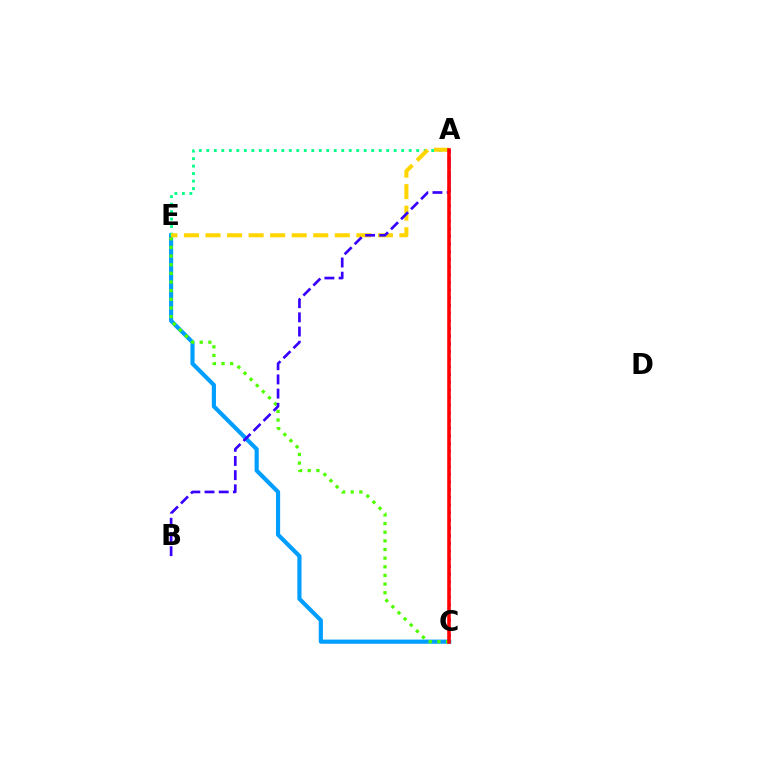{('C', 'E'): [{'color': '#009eff', 'line_style': 'solid', 'thickness': 2.98}, {'color': '#4fff00', 'line_style': 'dotted', 'thickness': 2.35}], ('A', 'E'): [{'color': '#00ff86', 'line_style': 'dotted', 'thickness': 2.04}, {'color': '#ffd500', 'line_style': 'dashed', 'thickness': 2.93}], ('A', 'B'): [{'color': '#3700ff', 'line_style': 'dashed', 'thickness': 1.93}], ('A', 'C'): [{'color': '#ff00ed', 'line_style': 'dotted', 'thickness': 2.09}, {'color': '#ff0000', 'line_style': 'solid', 'thickness': 2.58}]}